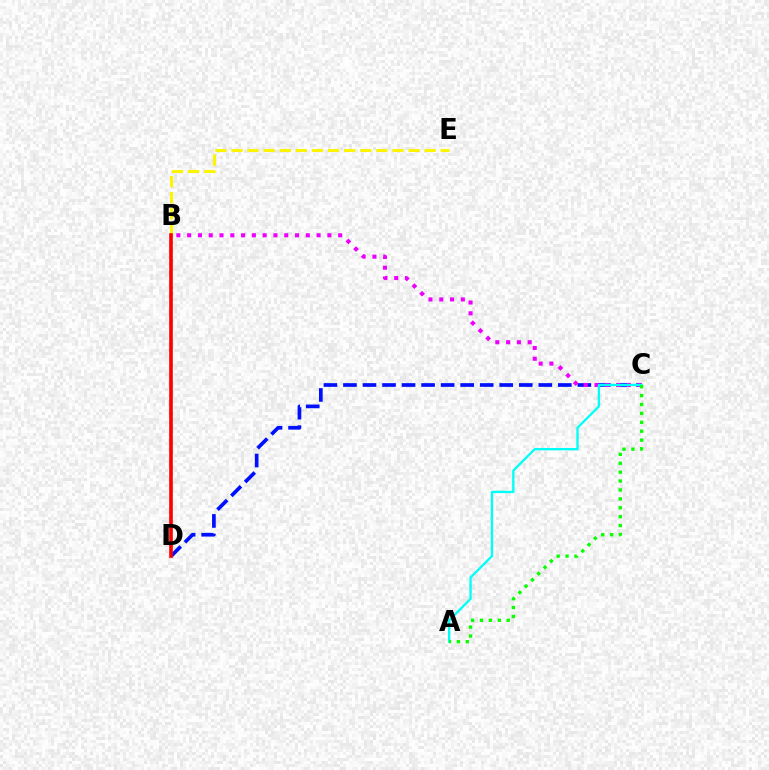{('B', 'E'): [{'color': '#fcf500', 'line_style': 'dashed', 'thickness': 2.19}], ('C', 'D'): [{'color': '#0010ff', 'line_style': 'dashed', 'thickness': 2.65}], ('B', 'C'): [{'color': '#ee00ff', 'line_style': 'dotted', 'thickness': 2.93}], ('A', 'C'): [{'color': '#00fff6', 'line_style': 'solid', 'thickness': 1.68}, {'color': '#08ff00', 'line_style': 'dotted', 'thickness': 2.42}], ('B', 'D'): [{'color': '#ff0000', 'line_style': 'solid', 'thickness': 2.63}]}